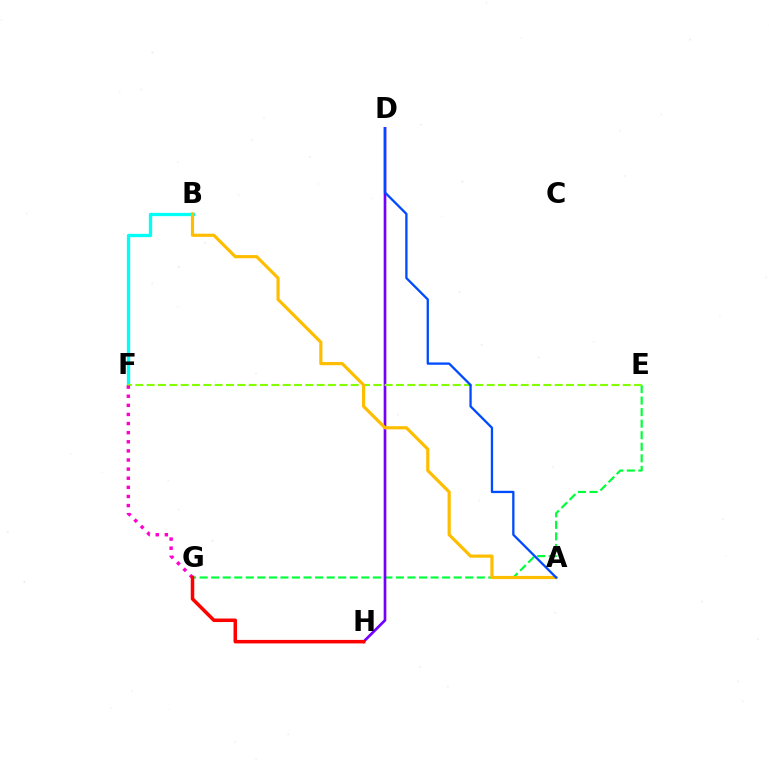{('B', 'F'): [{'color': '#00fff6', 'line_style': 'solid', 'thickness': 2.38}], ('E', 'G'): [{'color': '#00ff39', 'line_style': 'dashed', 'thickness': 1.57}], ('D', 'H'): [{'color': '#7200ff', 'line_style': 'solid', 'thickness': 1.92}], ('E', 'F'): [{'color': '#84ff00', 'line_style': 'dashed', 'thickness': 1.54}], ('A', 'B'): [{'color': '#ffbd00', 'line_style': 'solid', 'thickness': 2.28}], ('F', 'G'): [{'color': '#ff00cf', 'line_style': 'dotted', 'thickness': 2.48}], ('G', 'H'): [{'color': '#ff0000', 'line_style': 'solid', 'thickness': 2.53}], ('A', 'D'): [{'color': '#004bff', 'line_style': 'solid', 'thickness': 1.65}]}